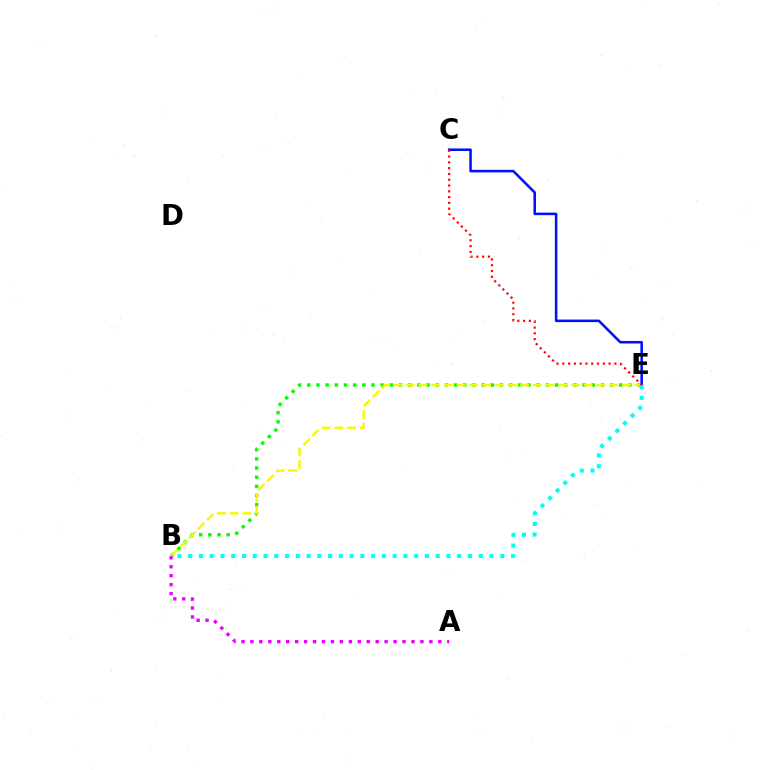{('B', 'E'): [{'color': '#08ff00', 'line_style': 'dotted', 'thickness': 2.49}, {'color': '#fcf500', 'line_style': 'dashed', 'thickness': 1.73}, {'color': '#00fff6', 'line_style': 'dotted', 'thickness': 2.92}], ('C', 'E'): [{'color': '#0010ff', 'line_style': 'solid', 'thickness': 1.84}, {'color': '#ff0000', 'line_style': 'dotted', 'thickness': 1.57}], ('A', 'B'): [{'color': '#ee00ff', 'line_style': 'dotted', 'thickness': 2.43}]}